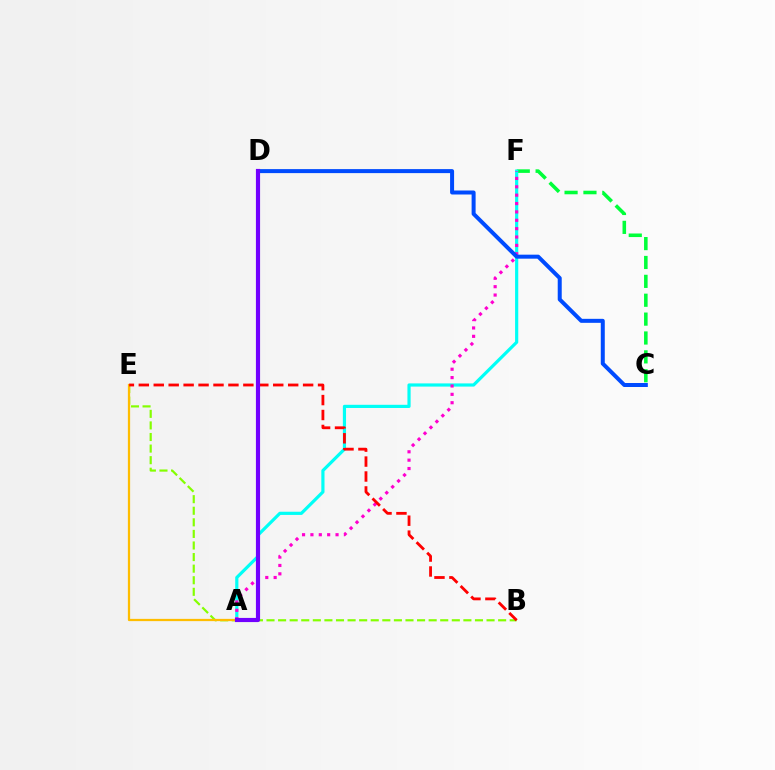{('C', 'F'): [{'color': '#00ff39', 'line_style': 'dashed', 'thickness': 2.56}], ('A', 'F'): [{'color': '#00fff6', 'line_style': 'solid', 'thickness': 2.29}, {'color': '#ff00cf', 'line_style': 'dotted', 'thickness': 2.27}], ('B', 'E'): [{'color': '#84ff00', 'line_style': 'dashed', 'thickness': 1.57}, {'color': '#ff0000', 'line_style': 'dashed', 'thickness': 2.03}], ('A', 'E'): [{'color': '#ffbd00', 'line_style': 'solid', 'thickness': 1.63}], ('C', 'D'): [{'color': '#004bff', 'line_style': 'solid', 'thickness': 2.88}], ('A', 'D'): [{'color': '#7200ff', 'line_style': 'solid', 'thickness': 2.99}]}